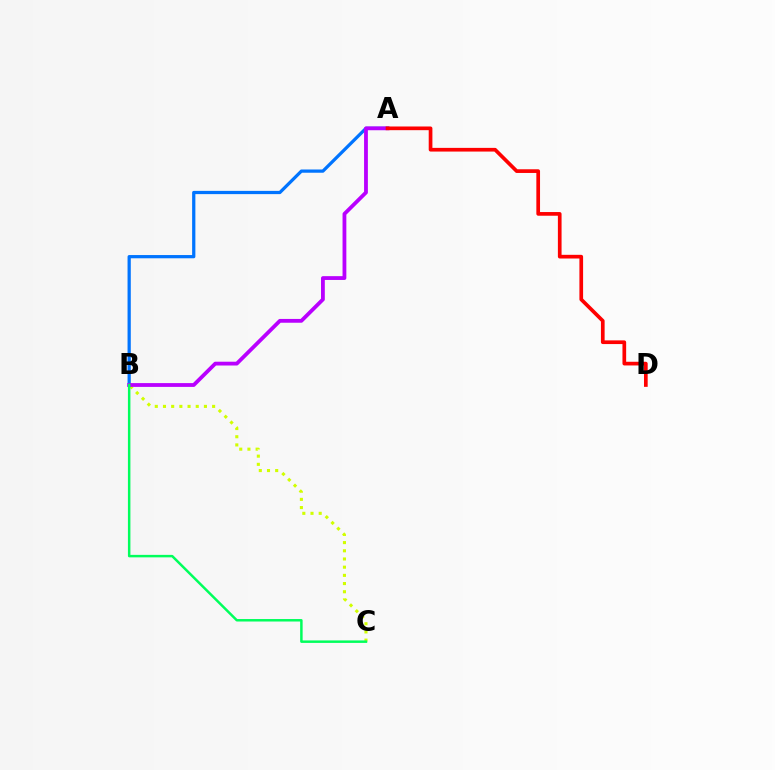{('B', 'C'): [{'color': '#d1ff00', 'line_style': 'dotted', 'thickness': 2.23}, {'color': '#00ff5c', 'line_style': 'solid', 'thickness': 1.78}], ('A', 'B'): [{'color': '#0074ff', 'line_style': 'solid', 'thickness': 2.33}, {'color': '#b900ff', 'line_style': 'solid', 'thickness': 2.74}], ('A', 'D'): [{'color': '#ff0000', 'line_style': 'solid', 'thickness': 2.66}]}